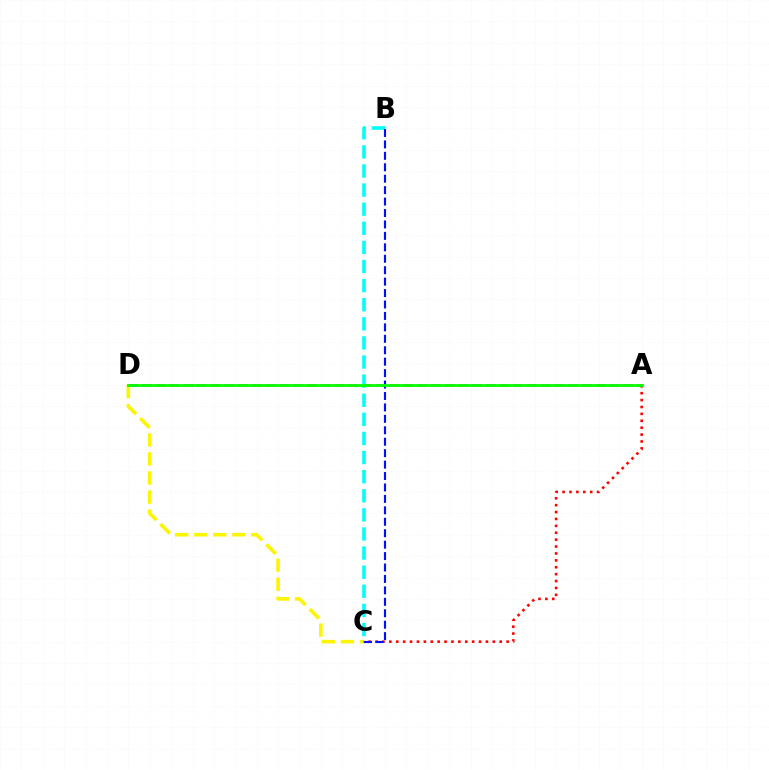{('C', 'D'): [{'color': '#fcf500', 'line_style': 'dashed', 'thickness': 2.59}], ('A', 'D'): [{'color': '#ee00ff', 'line_style': 'dashed', 'thickness': 1.87}, {'color': '#08ff00', 'line_style': 'solid', 'thickness': 2.02}], ('B', 'C'): [{'color': '#00fff6', 'line_style': 'dashed', 'thickness': 2.6}, {'color': '#0010ff', 'line_style': 'dashed', 'thickness': 1.55}], ('A', 'C'): [{'color': '#ff0000', 'line_style': 'dotted', 'thickness': 1.87}]}